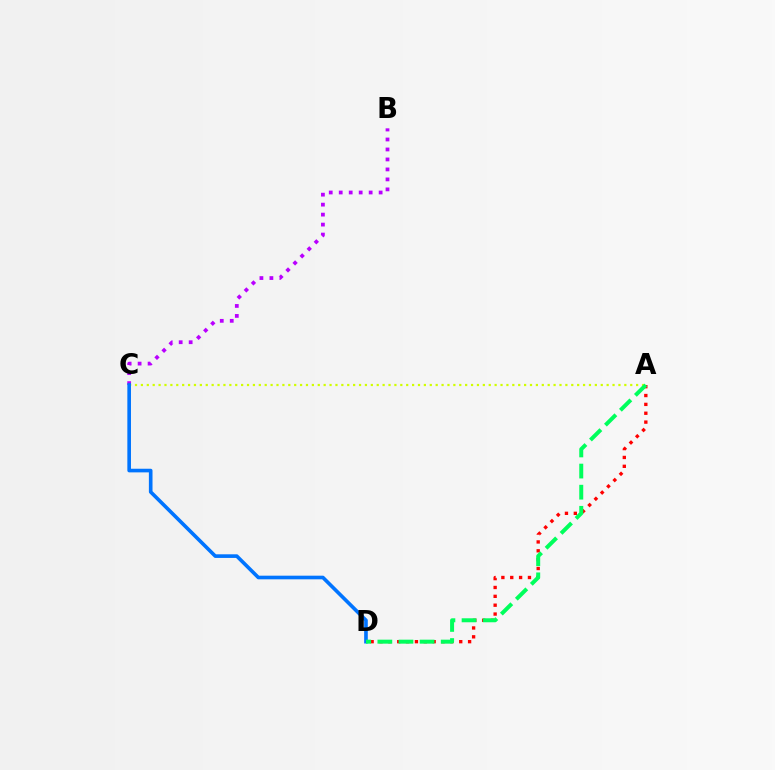{('B', 'C'): [{'color': '#b900ff', 'line_style': 'dotted', 'thickness': 2.71}], ('A', 'D'): [{'color': '#ff0000', 'line_style': 'dotted', 'thickness': 2.41}, {'color': '#00ff5c', 'line_style': 'dashed', 'thickness': 2.87}], ('A', 'C'): [{'color': '#d1ff00', 'line_style': 'dotted', 'thickness': 1.6}], ('C', 'D'): [{'color': '#0074ff', 'line_style': 'solid', 'thickness': 2.61}]}